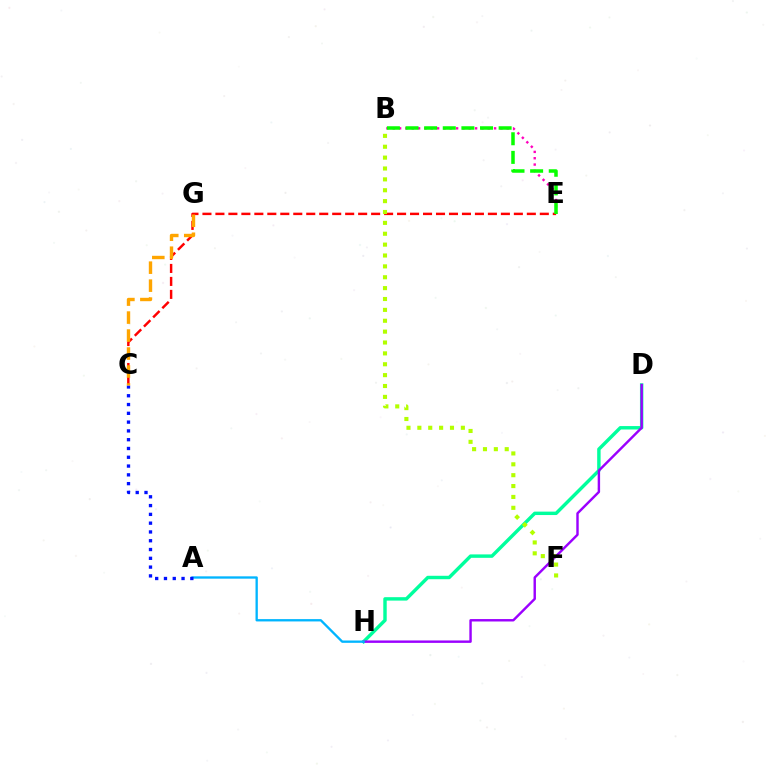{('B', 'E'): [{'color': '#ff00bd', 'line_style': 'dotted', 'thickness': 1.72}, {'color': '#08ff00', 'line_style': 'dashed', 'thickness': 2.53}], ('D', 'H'): [{'color': '#00ff9d', 'line_style': 'solid', 'thickness': 2.47}, {'color': '#9b00ff', 'line_style': 'solid', 'thickness': 1.74}], ('C', 'E'): [{'color': '#ff0000', 'line_style': 'dashed', 'thickness': 1.76}], ('A', 'H'): [{'color': '#00b5ff', 'line_style': 'solid', 'thickness': 1.68}], ('B', 'F'): [{'color': '#b3ff00', 'line_style': 'dotted', 'thickness': 2.95}], ('A', 'C'): [{'color': '#0010ff', 'line_style': 'dotted', 'thickness': 2.39}], ('C', 'G'): [{'color': '#ffa500', 'line_style': 'dashed', 'thickness': 2.44}]}